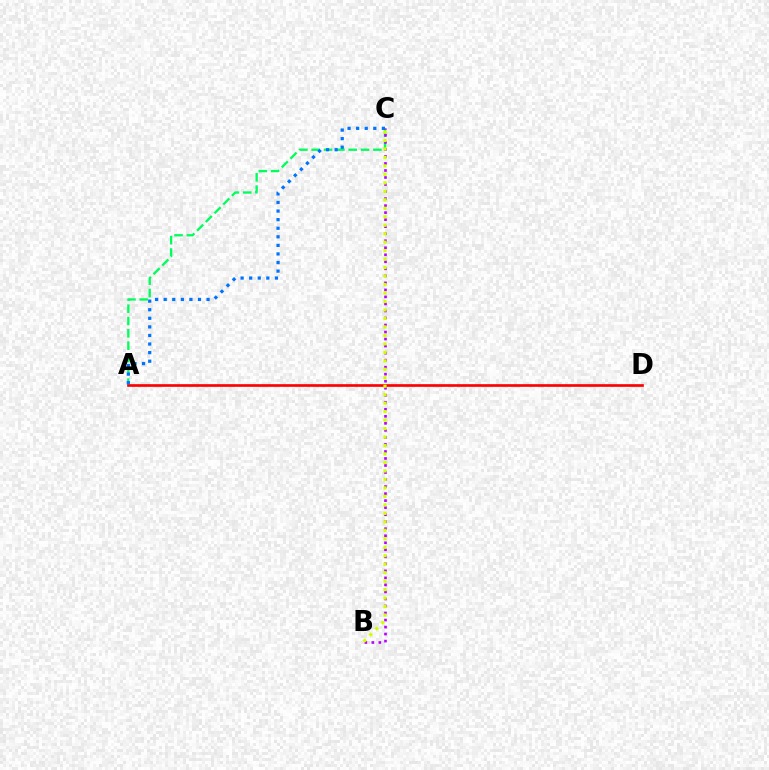{('A', 'C'): [{'color': '#00ff5c', 'line_style': 'dashed', 'thickness': 1.68}, {'color': '#0074ff', 'line_style': 'dotted', 'thickness': 2.33}], ('A', 'D'): [{'color': '#ff0000', 'line_style': 'solid', 'thickness': 1.93}], ('B', 'C'): [{'color': '#b900ff', 'line_style': 'dotted', 'thickness': 1.91}, {'color': '#d1ff00', 'line_style': 'dotted', 'thickness': 2.3}]}